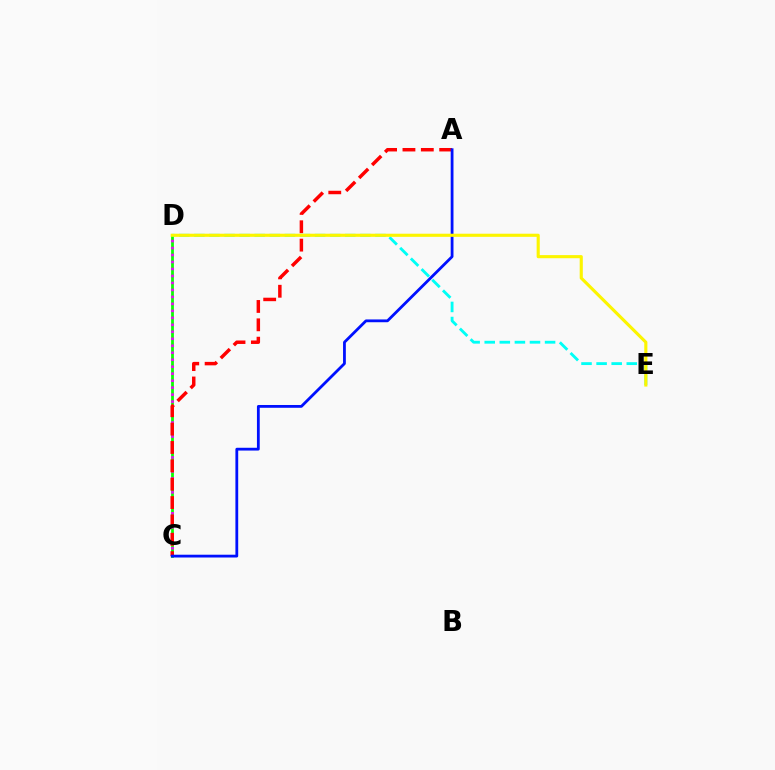{('C', 'D'): [{'color': '#08ff00', 'line_style': 'solid', 'thickness': 1.99}, {'color': '#ee00ff', 'line_style': 'dotted', 'thickness': 1.9}], ('D', 'E'): [{'color': '#00fff6', 'line_style': 'dashed', 'thickness': 2.05}, {'color': '#fcf500', 'line_style': 'solid', 'thickness': 2.25}], ('A', 'C'): [{'color': '#ff0000', 'line_style': 'dashed', 'thickness': 2.49}, {'color': '#0010ff', 'line_style': 'solid', 'thickness': 2.01}]}